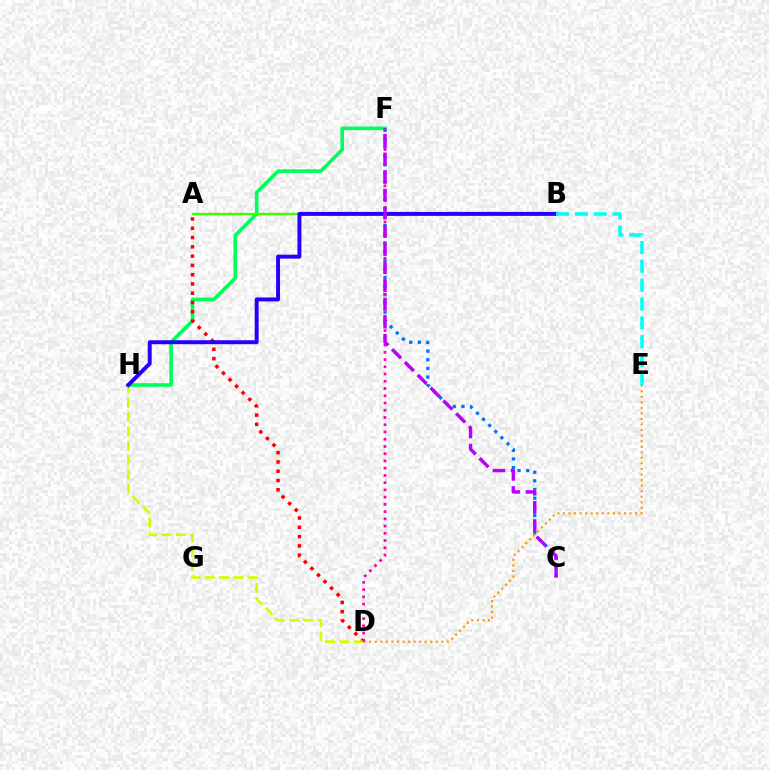{('F', 'H'): [{'color': '#00ff5c', 'line_style': 'solid', 'thickness': 2.6}], ('A', 'D'): [{'color': '#ff0000', 'line_style': 'dotted', 'thickness': 2.52}], ('A', 'B'): [{'color': '#3dff00', 'line_style': 'solid', 'thickness': 1.68}], ('C', 'F'): [{'color': '#0074ff', 'line_style': 'dotted', 'thickness': 2.35}, {'color': '#b900ff', 'line_style': 'dashed', 'thickness': 2.47}], ('D', 'H'): [{'color': '#d1ff00', 'line_style': 'dashed', 'thickness': 1.95}], ('B', 'H'): [{'color': '#2500ff', 'line_style': 'solid', 'thickness': 2.84}], ('D', 'E'): [{'color': '#ff9400', 'line_style': 'dotted', 'thickness': 1.51}], ('D', 'F'): [{'color': '#ff00ac', 'line_style': 'dotted', 'thickness': 1.97}], ('B', 'E'): [{'color': '#00fff6', 'line_style': 'dashed', 'thickness': 2.56}]}